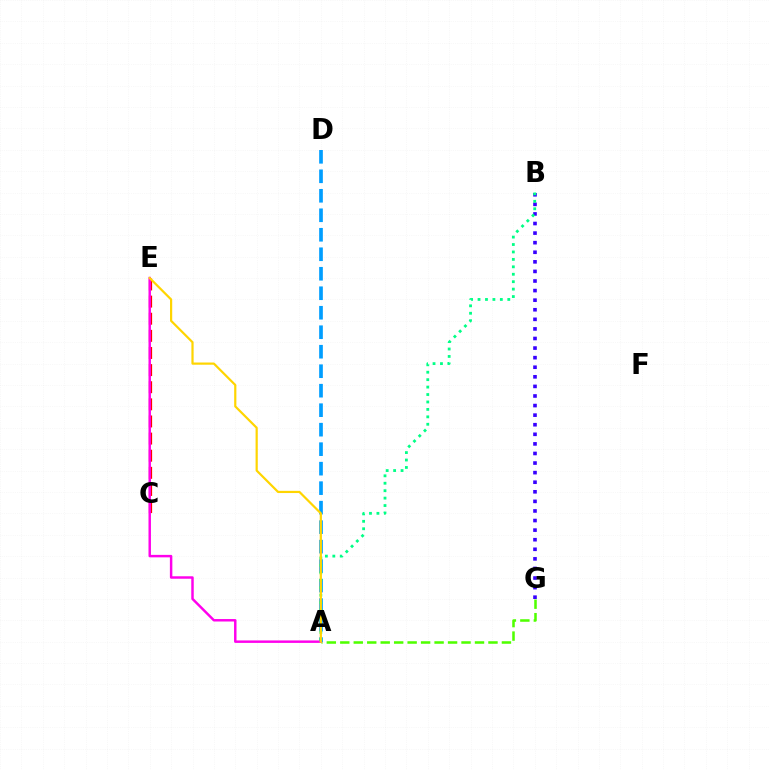{('C', 'E'): [{'color': '#ff0000', 'line_style': 'dashed', 'thickness': 2.33}], ('A', 'G'): [{'color': '#4fff00', 'line_style': 'dashed', 'thickness': 1.83}], ('A', 'D'): [{'color': '#009eff', 'line_style': 'dashed', 'thickness': 2.65}], ('B', 'G'): [{'color': '#3700ff', 'line_style': 'dotted', 'thickness': 2.6}], ('A', 'E'): [{'color': '#ff00ed', 'line_style': 'solid', 'thickness': 1.77}, {'color': '#ffd500', 'line_style': 'solid', 'thickness': 1.59}], ('A', 'B'): [{'color': '#00ff86', 'line_style': 'dotted', 'thickness': 2.02}]}